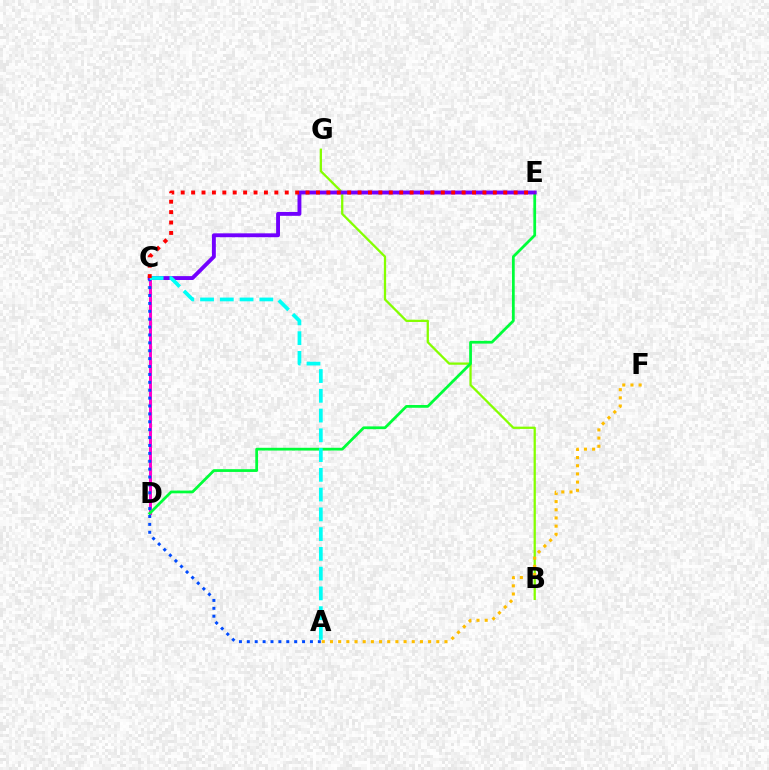{('C', 'D'): [{'color': '#ff00cf', 'line_style': 'solid', 'thickness': 2.15}], ('B', 'G'): [{'color': '#84ff00', 'line_style': 'solid', 'thickness': 1.64}], ('A', 'C'): [{'color': '#004bff', 'line_style': 'dotted', 'thickness': 2.14}, {'color': '#00fff6', 'line_style': 'dashed', 'thickness': 2.68}], ('D', 'E'): [{'color': '#00ff39', 'line_style': 'solid', 'thickness': 1.99}], ('C', 'E'): [{'color': '#7200ff', 'line_style': 'solid', 'thickness': 2.79}, {'color': '#ff0000', 'line_style': 'dotted', 'thickness': 2.83}], ('A', 'F'): [{'color': '#ffbd00', 'line_style': 'dotted', 'thickness': 2.22}]}